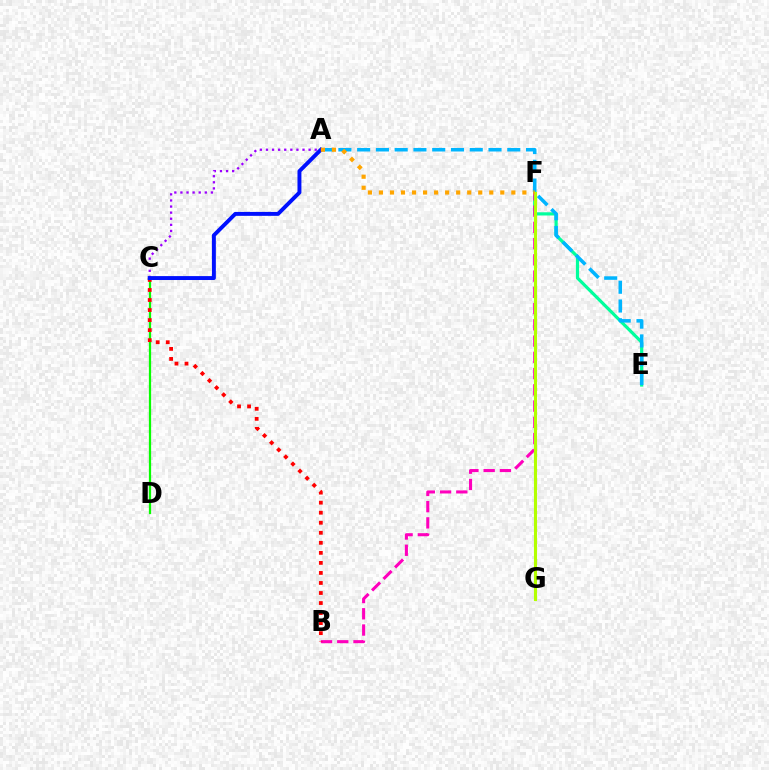{('E', 'F'): [{'color': '#00ff9d', 'line_style': 'solid', 'thickness': 2.31}], ('B', 'F'): [{'color': '#ff00bd', 'line_style': 'dashed', 'thickness': 2.21}], ('A', 'E'): [{'color': '#00b5ff', 'line_style': 'dashed', 'thickness': 2.55}], ('A', 'C'): [{'color': '#9b00ff', 'line_style': 'dotted', 'thickness': 1.66}, {'color': '#0010ff', 'line_style': 'solid', 'thickness': 2.82}], ('F', 'G'): [{'color': '#b3ff00', 'line_style': 'solid', 'thickness': 2.24}], ('C', 'D'): [{'color': '#08ff00', 'line_style': 'solid', 'thickness': 1.62}], ('B', 'C'): [{'color': '#ff0000', 'line_style': 'dotted', 'thickness': 2.73}], ('A', 'F'): [{'color': '#ffa500', 'line_style': 'dotted', 'thickness': 3.0}]}